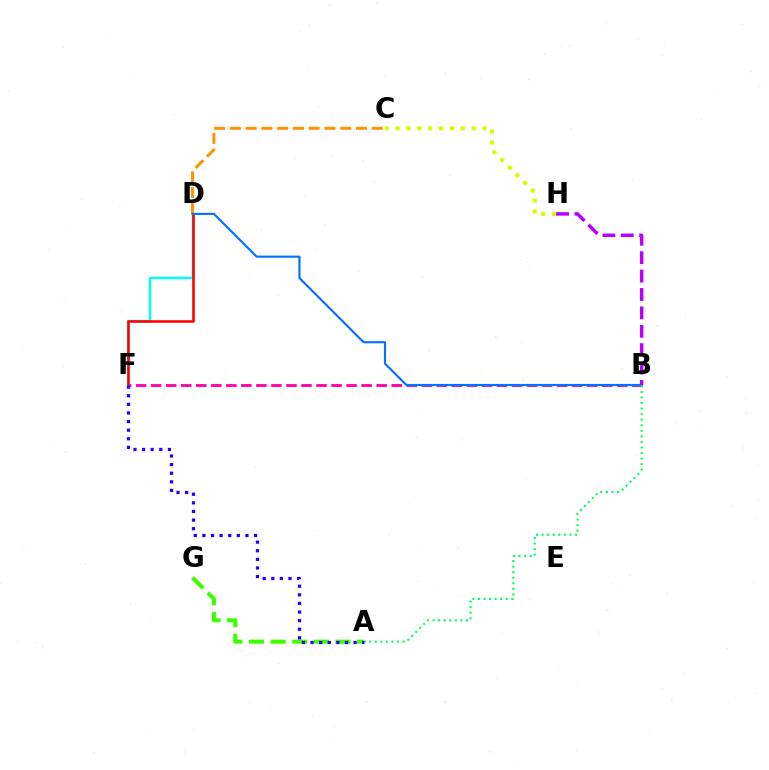{('D', 'F'): [{'color': '#00fff6', 'line_style': 'solid', 'thickness': 1.79}, {'color': '#ff0000', 'line_style': 'solid', 'thickness': 1.86}], ('A', 'G'): [{'color': '#3dff00', 'line_style': 'dashed', 'thickness': 2.94}], ('C', 'D'): [{'color': '#ff9400', 'line_style': 'dashed', 'thickness': 2.14}], ('B', 'F'): [{'color': '#ff00ac', 'line_style': 'dashed', 'thickness': 2.04}], ('B', 'D'): [{'color': '#0074ff', 'line_style': 'solid', 'thickness': 1.55}], ('C', 'H'): [{'color': '#d1ff00', 'line_style': 'dotted', 'thickness': 2.95}], ('B', 'H'): [{'color': '#b900ff', 'line_style': 'dashed', 'thickness': 2.5}], ('A', 'B'): [{'color': '#00ff5c', 'line_style': 'dotted', 'thickness': 1.51}], ('A', 'F'): [{'color': '#2500ff', 'line_style': 'dotted', 'thickness': 2.34}]}